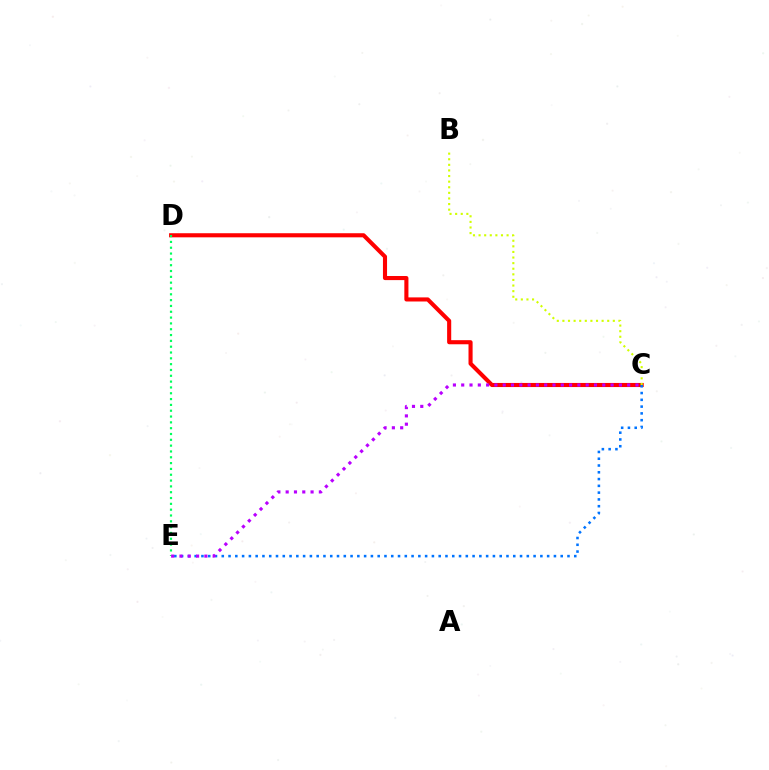{('C', 'D'): [{'color': '#ff0000', 'line_style': 'solid', 'thickness': 2.95}], ('C', 'E'): [{'color': '#0074ff', 'line_style': 'dotted', 'thickness': 1.84}, {'color': '#b900ff', 'line_style': 'dotted', 'thickness': 2.25}], ('D', 'E'): [{'color': '#00ff5c', 'line_style': 'dotted', 'thickness': 1.58}], ('B', 'C'): [{'color': '#d1ff00', 'line_style': 'dotted', 'thickness': 1.52}]}